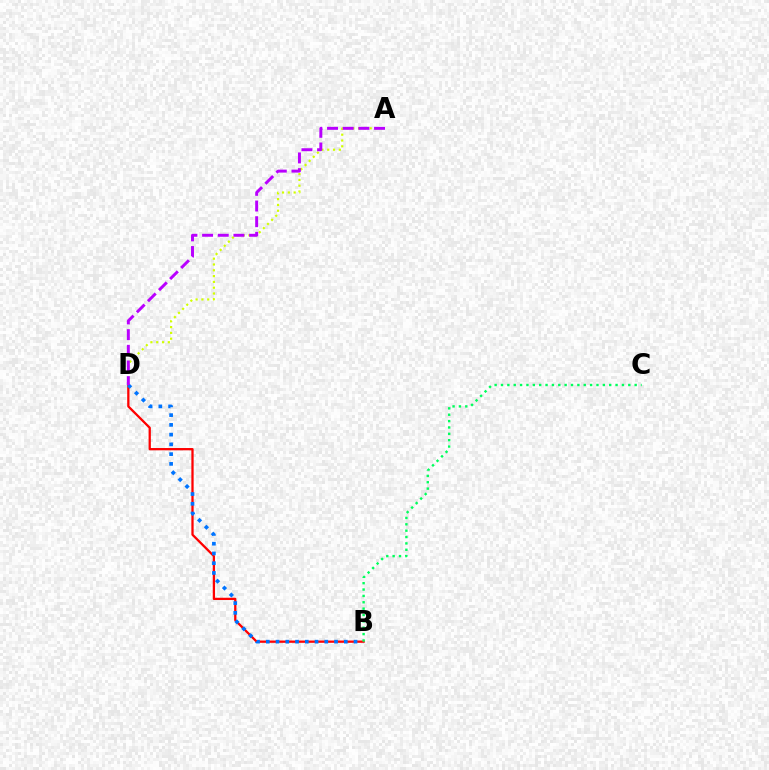{('B', 'D'): [{'color': '#ff0000', 'line_style': 'solid', 'thickness': 1.64}, {'color': '#0074ff', 'line_style': 'dotted', 'thickness': 2.65}], ('A', 'D'): [{'color': '#d1ff00', 'line_style': 'dotted', 'thickness': 1.58}, {'color': '#b900ff', 'line_style': 'dashed', 'thickness': 2.13}], ('B', 'C'): [{'color': '#00ff5c', 'line_style': 'dotted', 'thickness': 1.73}]}